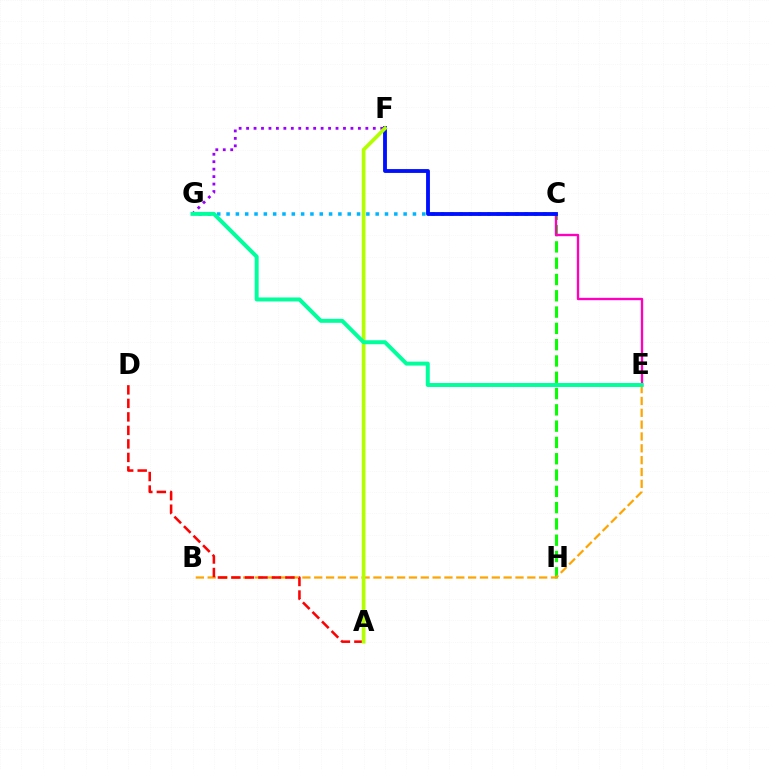{('F', 'G'): [{'color': '#9b00ff', 'line_style': 'dotted', 'thickness': 2.03}], ('C', 'G'): [{'color': '#00b5ff', 'line_style': 'dotted', 'thickness': 2.53}], ('C', 'H'): [{'color': '#08ff00', 'line_style': 'dashed', 'thickness': 2.21}], ('B', 'E'): [{'color': '#ffa500', 'line_style': 'dashed', 'thickness': 1.61}], ('C', 'E'): [{'color': '#ff00bd', 'line_style': 'solid', 'thickness': 1.7}], ('A', 'D'): [{'color': '#ff0000', 'line_style': 'dashed', 'thickness': 1.83}], ('C', 'F'): [{'color': '#0010ff', 'line_style': 'solid', 'thickness': 2.77}], ('A', 'F'): [{'color': '#b3ff00', 'line_style': 'solid', 'thickness': 2.66}], ('E', 'G'): [{'color': '#00ff9d', 'line_style': 'solid', 'thickness': 2.86}]}